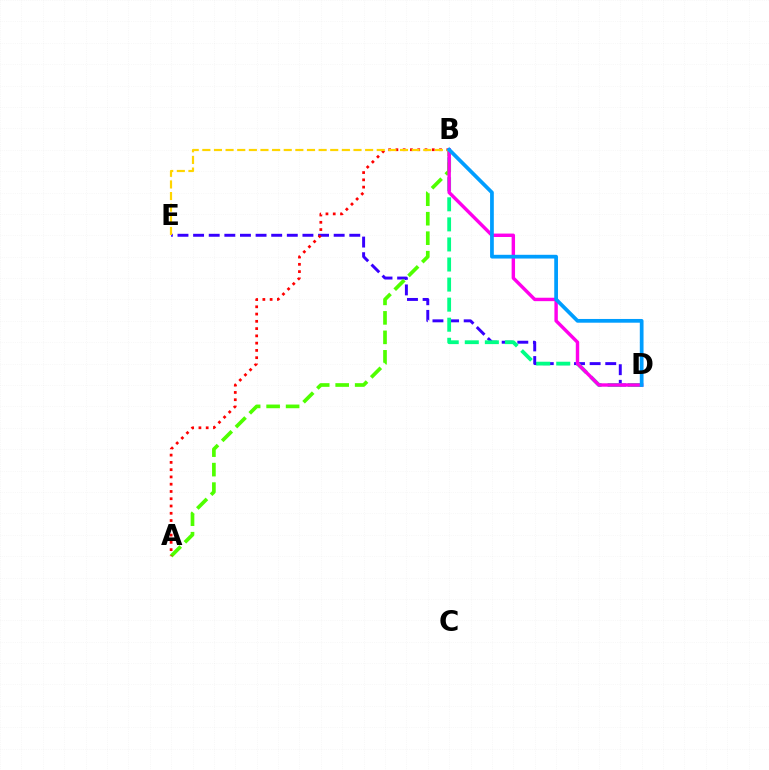{('D', 'E'): [{'color': '#3700ff', 'line_style': 'dashed', 'thickness': 2.12}], ('B', 'D'): [{'color': '#00ff86', 'line_style': 'dashed', 'thickness': 2.73}, {'color': '#ff00ed', 'line_style': 'solid', 'thickness': 2.46}, {'color': '#009eff', 'line_style': 'solid', 'thickness': 2.69}], ('A', 'B'): [{'color': '#4fff00', 'line_style': 'dashed', 'thickness': 2.65}, {'color': '#ff0000', 'line_style': 'dotted', 'thickness': 1.98}], ('B', 'E'): [{'color': '#ffd500', 'line_style': 'dashed', 'thickness': 1.58}]}